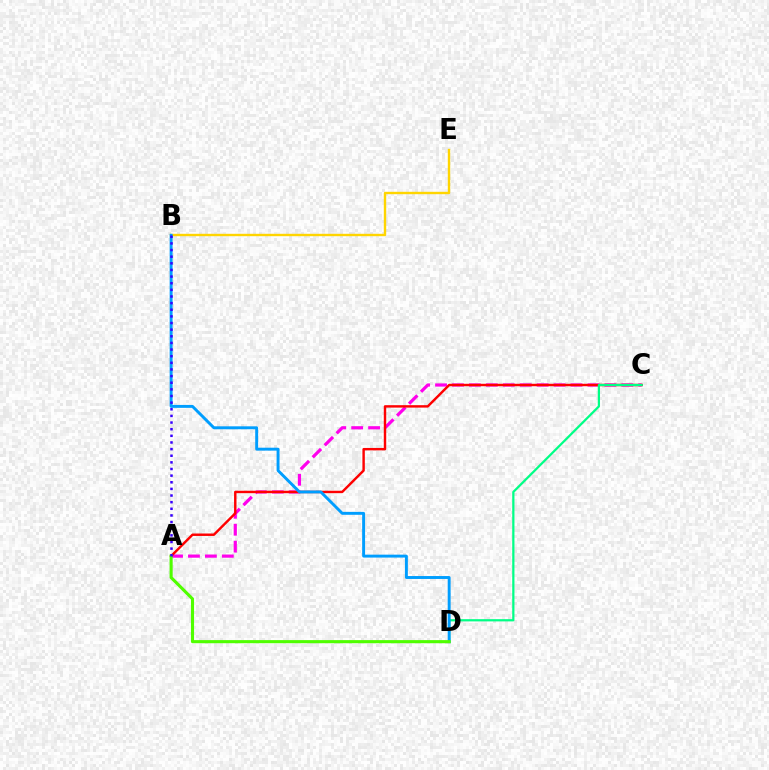{('A', 'C'): [{'color': '#ff00ed', 'line_style': 'dashed', 'thickness': 2.3}, {'color': '#ff0000', 'line_style': 'solid', 'thickness': 1.75}], ('C', 'D'): [{'color': '#00ff86', 'line_style': 'solid', 'thickness': 1.61}], ('B', 'E'): [{'color': '#ffd500', 'line_style': 'solid', 'thickness': 1.72}], ('B', 'D'): [{'color': '#009eff', 'line_style': 'solid', 'thickness': 2.1}], ('A', 'D'): [{'color': '#4fff00', 'line_style': 'solid', 'thickness': 2.23}], ('A', 'B'): [{'color': '#3700ff', 'line_style': 'dotted', 'thickness': 1.8}]}